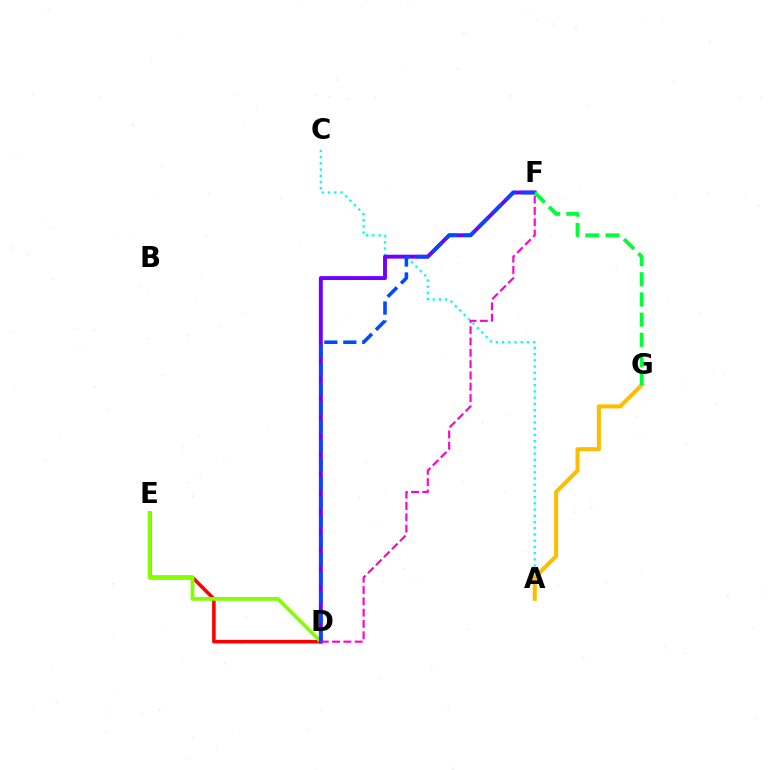{('D', 'E'): [{'color': '#ff0000', 'line_style': 'solid', 'thickness': 2.59}, {'color': '#84ff00', 'line_style': 'solid', 'thickness': 2.71}], ('A', 'C'): [{'color': '#00fff6', 'line_style': 'dotted', 'thickness': 1.69}], ('A', 'G'): [{'color': '#ffbd00', 'line_style': 'solid', 'thickness': 2.91}], ('D', 'F'): [{'color': '#7200ff', 'line_style': 'solid', 'thickness': 2.81}, {'color': '#ff00cf', 'line_style': 'dashed', 'thickness': 1.54}, {'color': '#004bff', 'line_style': 'dashed', 'thickness': 2.57}], ('F', 'G'): [{'color': '#00ff39', 'line_style': 'dashed', 'thickness': 2.74}]}